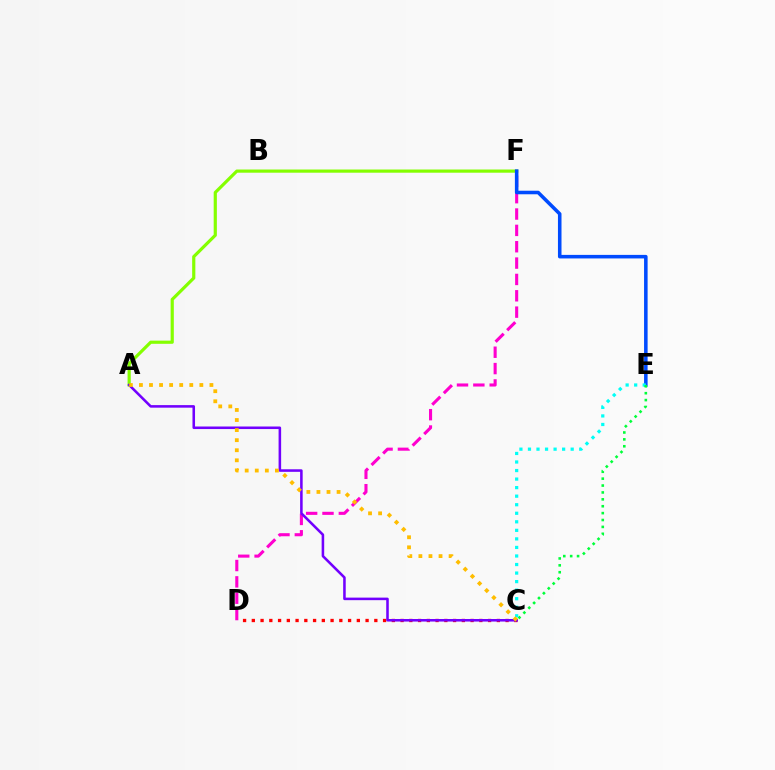{('A', 'F'): [{'color': '#84ff00', 'line_style': 'solid', 'thickness': 2.29}], ('C', 'D'): [{'color': '#ff0000', 'line_style': 'dotted', 'thickness': 2.38}], ('D', 'F'): [{'color': '#ff00cf', 'line_style': 'dashed', 'thickness': 2.22}], ('A', 'C'): [{'color': '#7200ff', 'line_style': 'solid', 'thickness': 1.84}, {'color': '#ffbd00', 'line_style': 'dotted', 'thickness': 2.74}], ('E', 'F'): [{'color': '#004bff', 'line_style': 'solid', 'thickness': 2.56}], ('C', 'E'): [{'color': '#00fff6', 'line_style': 'dotted', 'thickness': 2.32}, {'color': '#00ff39', 'line_style': 'dotted', 'thickness': 1.87}]}